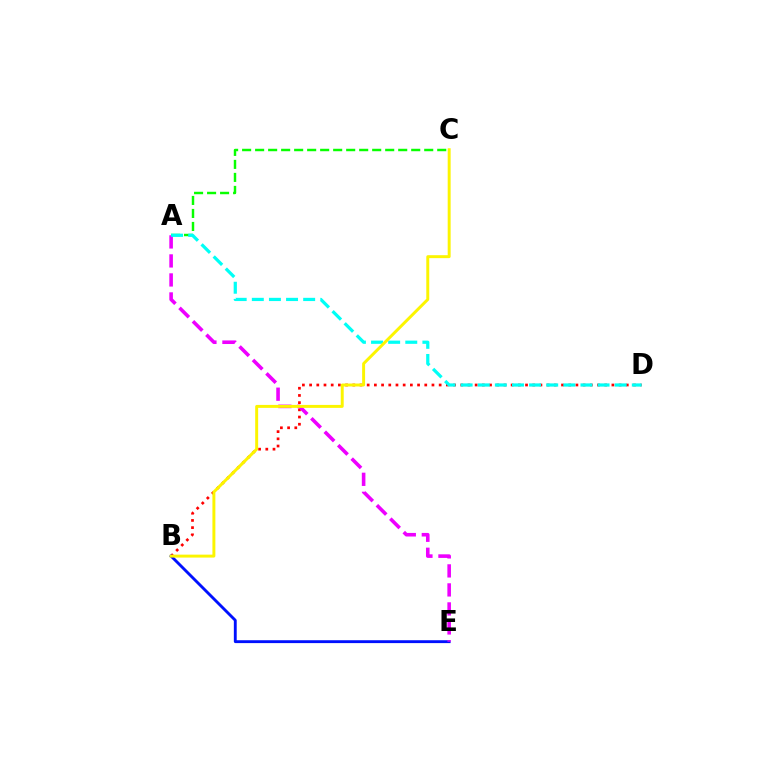{('A', 'C'): [{'color': '#08ff00', 'line_style': 'dashed', 'thickness': 1.77}], ('B', 'D'): [{'color': '#ff0000', 'line_style': 'dotted', 'thickness': 1.96}], ('B', 'E'): [{'color': '#0010ff', 'line_style': 'solid', 'thickness': 2.07}], ('A', 'E'): [{'color': '#ee00ff', 'line_style': 'dashed', 'thickness': 2.58}], ('A', 'D'): [{'color': '#00fff6', 'line_style': 'dashed', 'thickness': 2.33}], ('B', 'C'): [{'color': '#fcf500', 'line_style': 'solid', 'thickness': 2.12}]}